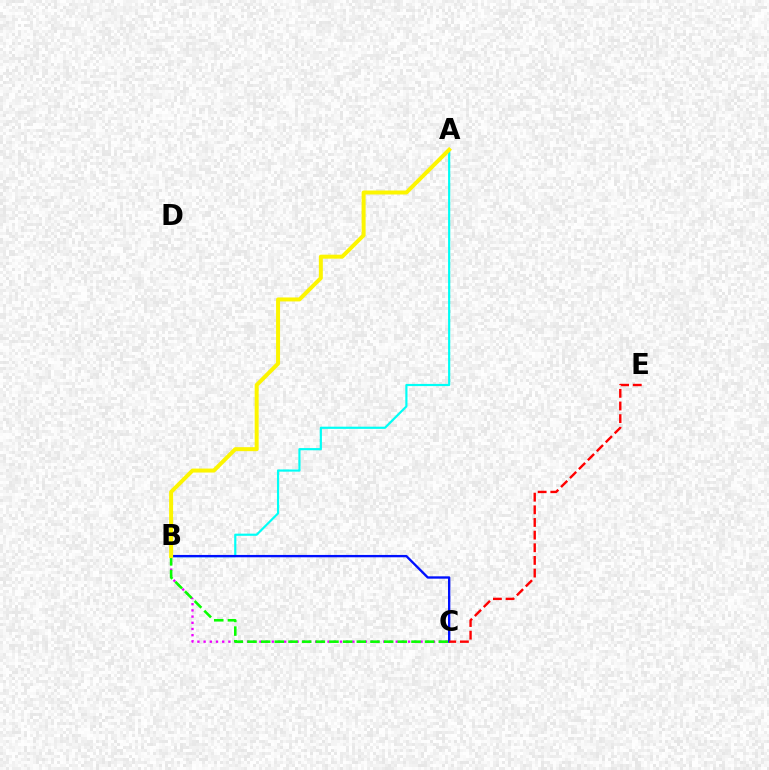{('A', 'B'): [{'color': '#00fff6', 'line_style': 'solid', 'thickness': 1.57}, {'color': '#fcf500', 'line_style': 'solid', 'thickness': 2.87}], ('B', 'C'): [{'color': '#ee00ff', 'line_style': 'dotted', 'thickness': 1.68}, {'color': '#08ff00', 'line_style': 'dashed', 'thickness': 1.86}, {'color': '#0010ff', 'line_style': 'solid', 'thickness': 1.69}], ('C', 'E'): [{'color': '#ff0000', 'line_style': 'dashed', 'thickness': 1.72}]}